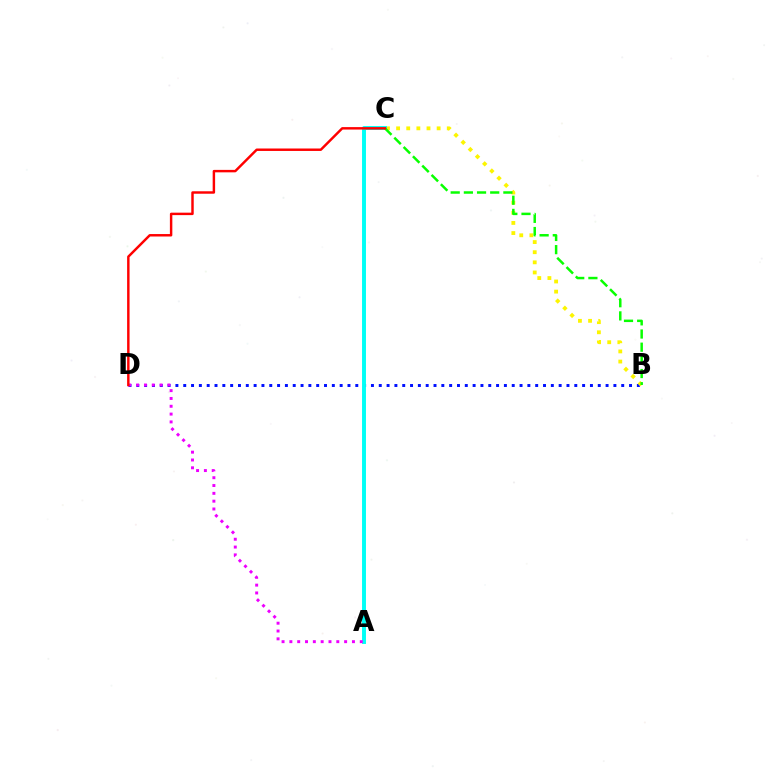{('B', 'D'): [{'color': '#0010ff', 'line_style': 'dotted', 'thickness': 2.13}], ('B', 'C'): [{'color': '#fcf500', 'line_style': 'dotted', 'thickness': 2.75}, {'color': '#08ff00', 'line_style': 'dashed', 'thickness': 1.79}], ('A', 'C'): [{'color': '#00fff6', 'line_style': 'solid', 'thickness': 2.83}], ('A', 'D'): [{'color': '#ee00ff', 'line_style': 'dotted', 'thickness': 2.13}], ('C', 'D'): [{'color': '#ff0000', 'line_style': 'solid', 'thickness': 1.76}]}